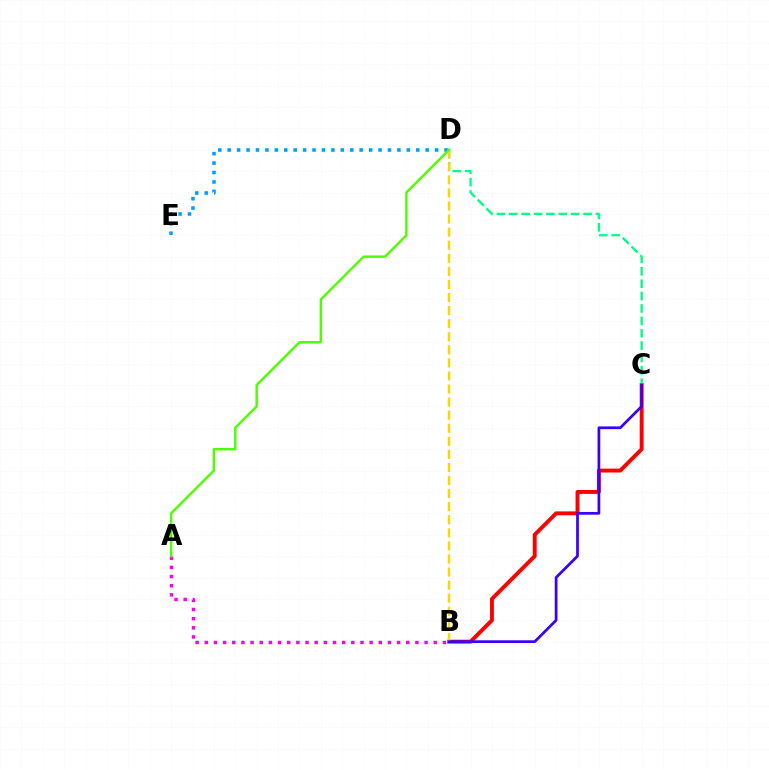{('B', 'C'): [{'color': '#ff0000', 'line_style': 'solid', 'thickness': 2.8}, {'color': '#3700ff', 'line_style': 'solid', 'thickness': 1.97}], ('C', 'D'): [{'color': '#00ff86', 'line_style': 'dashed', 'thickness': 1.68}], ('B', 'D'): [{'color': '#ffd500', 'line_style': 'dashed', 'thickness': 1.78}], ('D', 'E'): [{'color': '#009eff', 'line_style': 'dotted', 'thickness': 2.56}], ('A', 'B'): [{'color': '#ff00ed', 'line_style': 'dotted', 'thickness': 2.49}], ('A', 'D'): [{'color': '#4fff00', 'line_style': 'solid', 'thickness': 1.75}]}